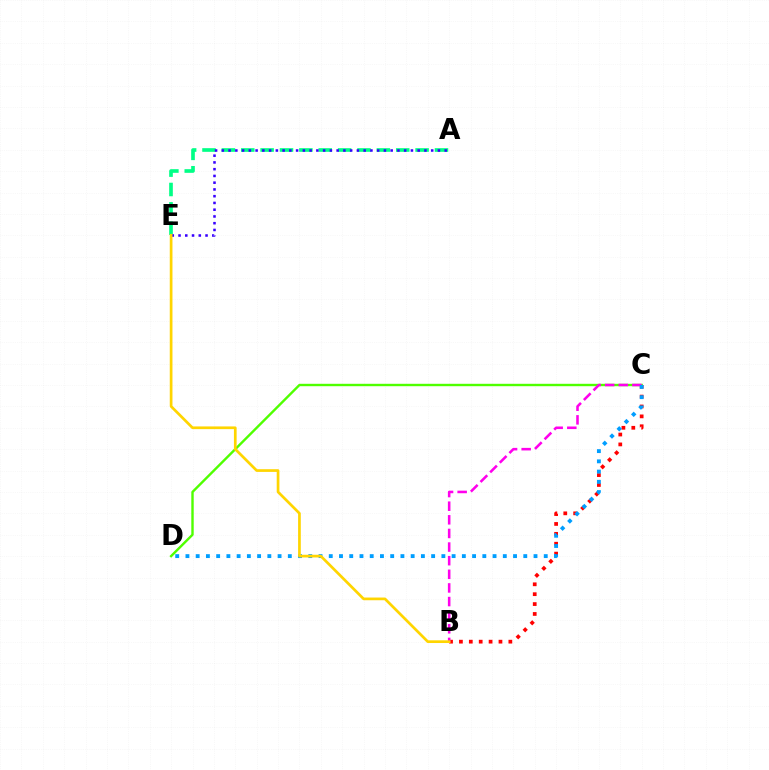{('A', 'E'): [{'color': '#00ff86', 'line_style': 'dashed', 'thickness': 2.63}, {'color': '#3700ff', 'line_style': 'dotted', 'thickness': 1.83}], ('B', 'C'): [{'color': '#ff0000', 'line_style': 'dotted', 'thickness': 2.69}, {'color': '#ff00ed', 'line_style': 'dashed', 'thickness': 1.85}], ('C', 'D'): [{'color': '#4fff00', 'line_style': 'solid', 'thickness': 1.73}, {'color': '#009eff', 'line_style': 'dotted', 'thickness': 2.78}], ('B', 'E'): [{'color': '#ffd500', 'line_style': 'solid', 'thickness': 1.95}]}